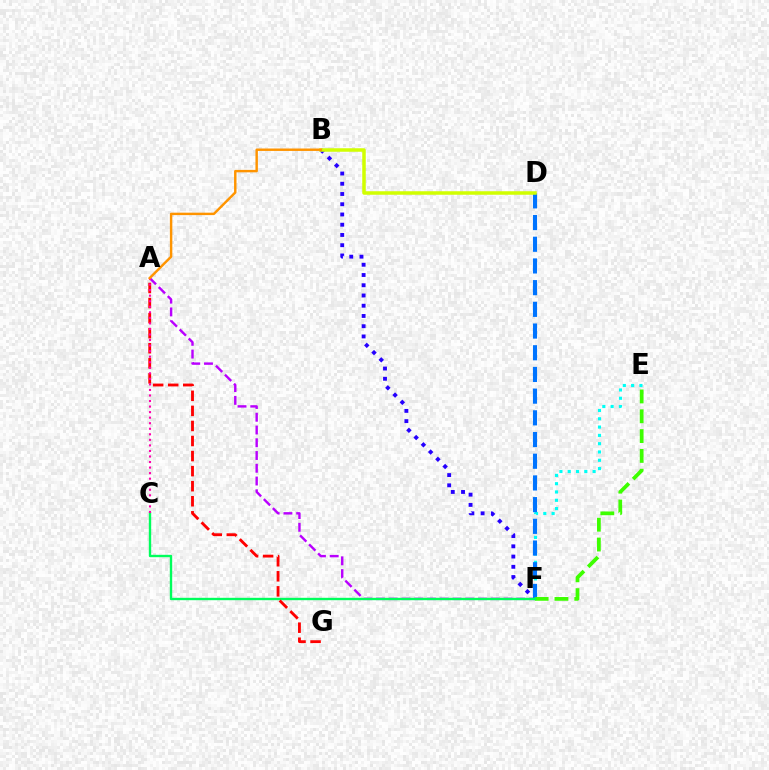{('B', 'F'): [{'color': '#2500ff', 'line_style': 'dotted', 'thickness': 2.78}], ('E', 'F'): [{'color': '#00fff6', 'line_style': 'dotted', 'thickness': 2.26}, {'color': '#3dff00', 'line_style': 'dashed', 'thickness': 2.69}], ('A', 'F'): [{'color': '#b900ff', 'line_style': 'dashed', 'thickness': 1.73}], ('D', 'F'): [{'color': '#0074ff', 'line_style': 'dashed', 'thickness': 2.95}], ('B', 'D'): [{'color': '#d1ff00', 'line_style': 'solid', 'thickness': 2.52}], ('C', 'F'): [{'color': '#00ff5c', 'line_style': 'solid', 'thickness': 1.72}], ('A', 'G'): [{'color': '#ff0000', 'line_style': 'dashed', 'thickness': 2.05}], ('A', 'C'): [{'color': '#ff00ac', 'line_style': 'dotted', 'thickness': 1.51}], ('A', 'B'): [{'color': '#ff9400', 'line_style': 'solid', 'thickness': 1.75}]}